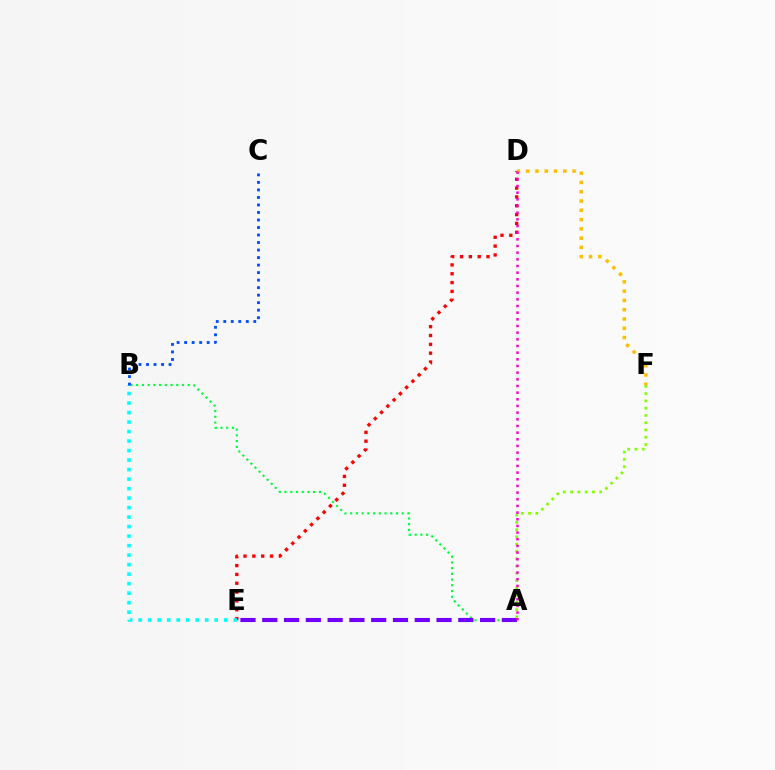{('D', 'E'): [{'color': '#ff0000', 'line_style': 'dotted', 'thickness': 2.4}], ('B', 'E'): [{'color': '#00fff6', 'line_style': 'dotted', 'thickness': 2.58}], ('A', 'B'): [{'color': '#00ff39', 'line_style': 'dotted', 'thickness': 1.56}], ('A', 'E'): [{'color': '#7200ff', 'line_style': 'dashed', 'thickness': 2.96}], ('D', 'F'): [{'color': '#ffbd00', 'line_style': 'dotted', 'thickness': 2.52}], ('B', 'C'): [{'color': '#004bff', 'line_style': 'dotted', 'thickness': 2.04}], ('A', 'F'): [{'color': '#84ff00', 'line_style': 'dotted', 'thickness': 1.98}], ('A', 'D'): [{'color': '#ff00cf', 'line_style': 'dotted', 'thickness': 1.81}]}